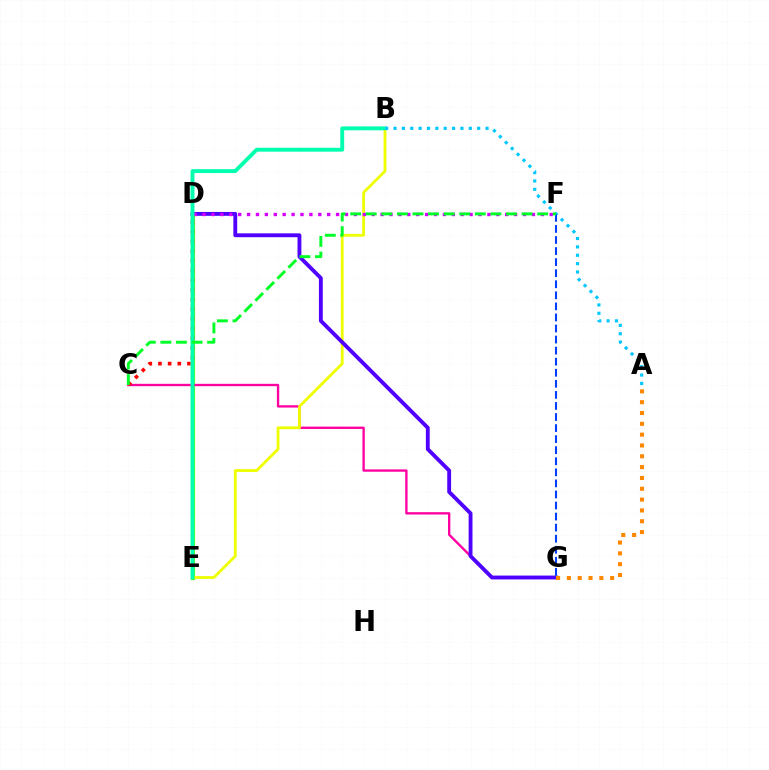{('D', 'E'): [{'color': '#66ff00', 'line_style': 'solid', 'thickness': 2.99}], ('C', 'G'): [{'color': '#ff00a0', 'line_style': 'solid', 'thickness': 1.69}], ('B', 'E'): [{'color': '#eeff00', 'line_style': 'solid', 'thickness': 2.01}, {'color': '#00ffaf', 'line_style': 'solid', 'thickness': 2.79}], ('C', 'D'): [{'color': '#ff0000', 'line_style': 'dotted', 'thickness': 2.63}], ('D', 'G'): [{'color': '#4f00ff', 'line_style': 'solid', 'thickness': 2.77}], ('D', 'F'): [{'color': '#d600ff', 'line_style': 'dotted', 'thickness': 2.42}], ('A', 'B'): [{'color': '#00c7ff', 'line_style': 'dotted', 'thickness': 2.27}], ('A', 'G'): [{'color': '#ff8800', 'line_style': 'dotted', 'thickness': 2.94}], ('F', 'G'): [{'color': '#003fff', 'line_style': 'dashed', 'thickness': 1.5}], ('C', 'F'): [{'color': '#00ff27', 'line_style': 'dashed', 'thickness': 2.12}]}